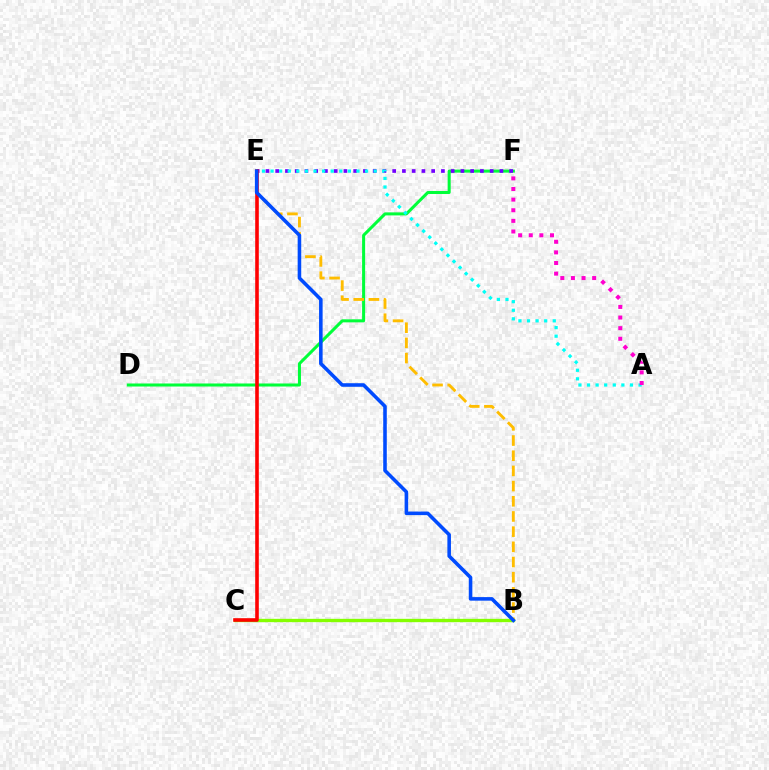{('D', 'F'): [{'color': '#00ff39', 'line_style': 'solid', 'thickness': 2.18}], ('B', 'C'): [{'color': '#84ff00', 'line_style': 'solid', 'thickness': 2.4}], ('E', 'F'): [{'color': '#7200ff', 'line_style': 'dotted', 'thickness': 2.65}], ('B', 'E'): [{'color': '#ffbd00', 'line_style': 'dashed', 'thickness': 2.06}, {'color': '#004bff', 'line_style': 'solid', 'thickness': 2.57}], ('A', 'E'): [{'color': '#00fff6', 'line_style': 'dotted', 'thickness': 2.33}], ('C', 'E'): [{'color': '#ff0000', 'line_style': 'solid', 'thickness': 2.59}], ('A', 'F'): [{'color': '#ff00cf', 'line_style': 'dotted', 'thickness': 2.88}]}